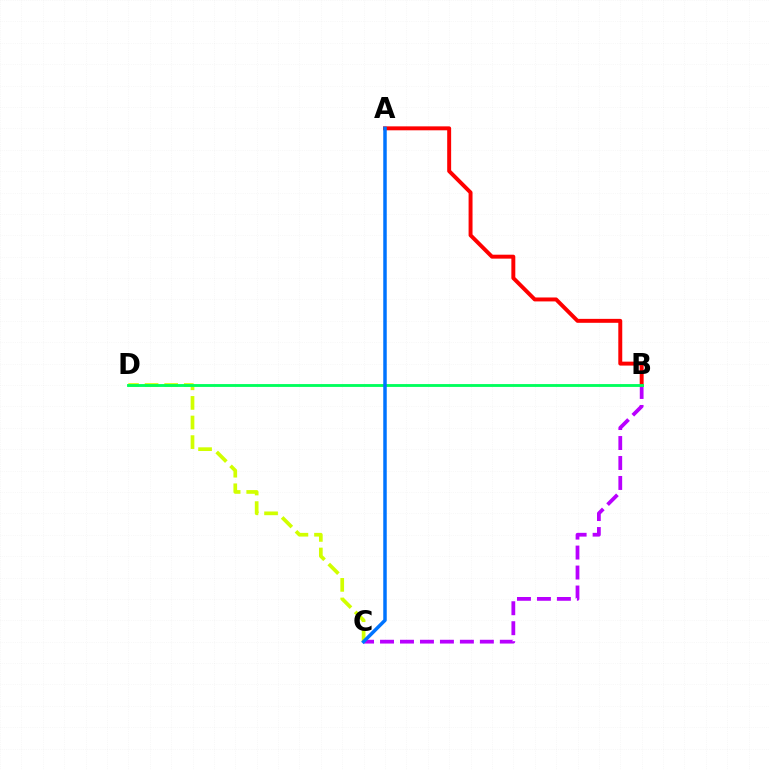{('C', 'D'): [{'color': '#d1ff00', 'line_style': 'dashed', 'thickness': 2.66}], ('B', 'C'): [{'color': '#b900ff', 'line_style': 'dashed', 'thickness': 2.71}], ('A', 'B'): [{'color': '#ff0000', 'line_style': 'solid', 'thickness': 2.84}], ('B', 'D'): [{'color': '#00ff5c', 'line_style': 'solid', 'thickness': 2.05}], ('A', 'C'): [{'color': '#0074ff', 'line_style': 'solid', 'thickness': 2.51}]}